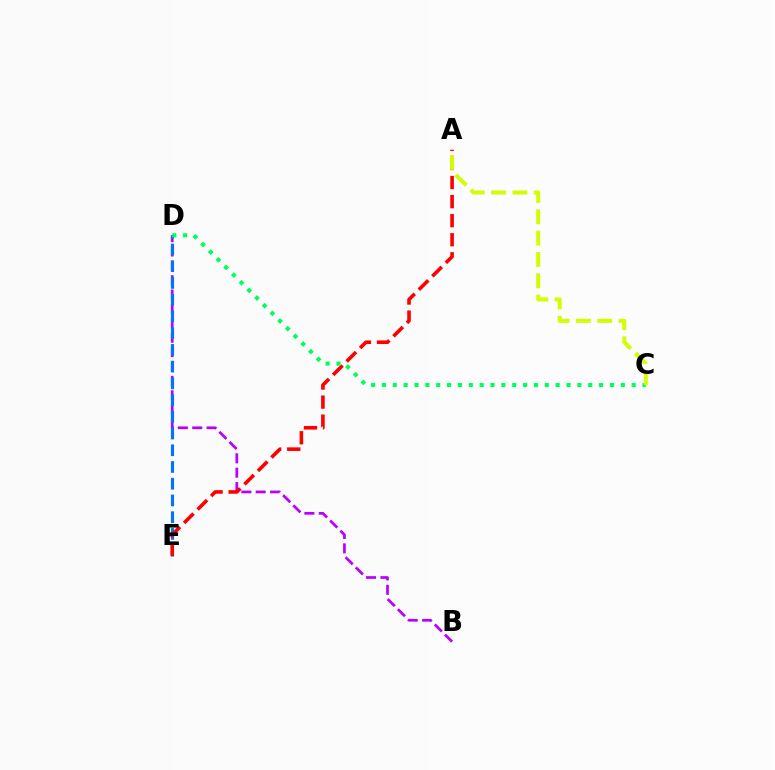{('B', 'D'): [{'color': '#b900ff', 'line_style': 'dashed', 'thickness': 1.95}], ('D', 'E'): [{'color': '#0074ff', 'line_style': 'dashed', 'thickness': 2.27}], ('A', 'E'): [{'color': '#ff0000', 'line_style': 'dashed', 'thickness': 2.59}], ('C', 'D'): [{'color': '#00ff5c', 'line_style': 'dotted', 'thickness': 2.95}], ('A', 'C'): [{'color': '#d1ff00', 'line_style': 'dashed', 'thickness': 2.9}]}